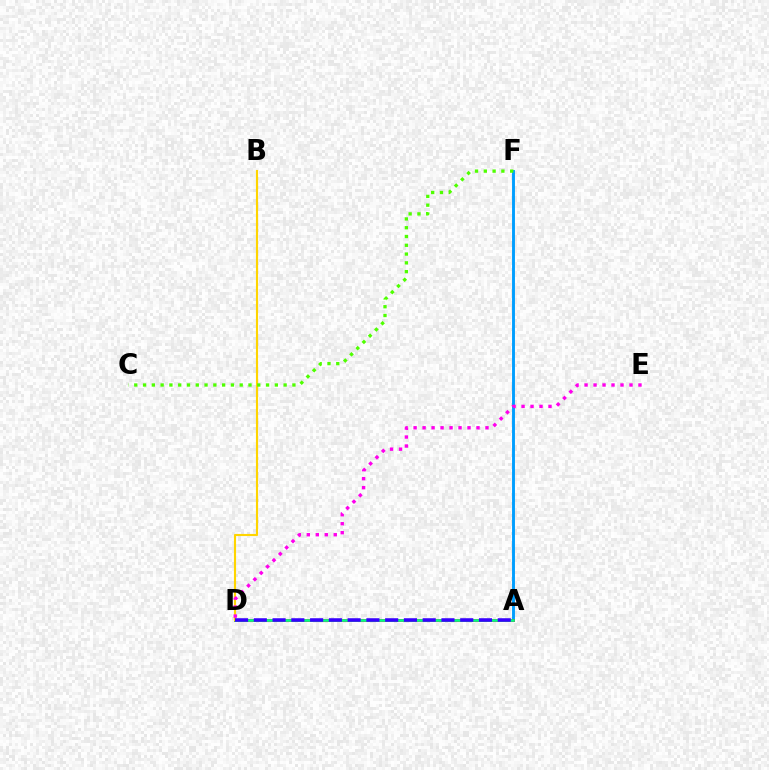{('A', 'F'): [{'color': '#009eff', 'line_style': 'solid', 'thickness': 2.09}], ('A', 'D'): [{'color': '#ff0000', 'line_style': 'solid', 'thickness': 1.99}, {'color': '#00ff86', 'line_style': 'solid', 'thickness': 1.88}, {'color': '#3700ff', 'line_style': 'dashed', 'thickness': 2.55}], ('B', 'D'): [{'color': '#ffd500', 'line_style': 'solid', 'thickness': 1.53}], ('D', 'E'): [{'color': '#ff00ed', 'line_style': 'dotted', 'thickness': 2.44}], ('C', 'F'): [{'color': '#4fff00', 'line_style': 'dotted', 'thickness': 2.39}]}